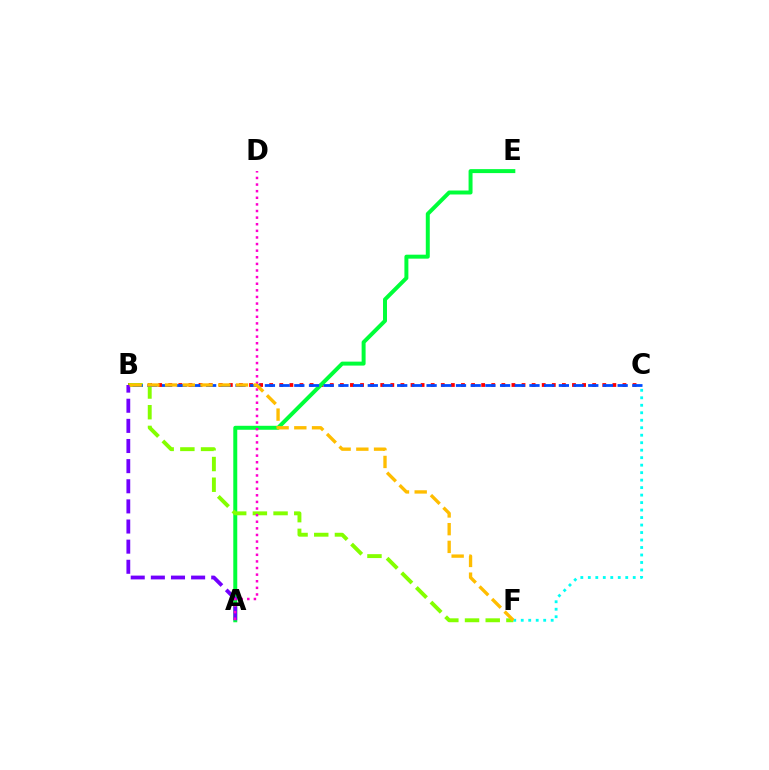{('B', 'C'): [{'color': '#ff0000', 'line_style': 'dotted', 'thickness': 2.74}, {'color': '#004bff', 'line_style': 'dashed', 'thickness': 2.0}], ('C', 'F'): [{'color': '#00fff6', 'line_style': 'dotted', 'thickness': 2.03}], ('A', 'E'): [{'color': '#00ff39', 'line_style': 'solid', 'thickness': 2.86}], ('B', 'F'): [{'color': '#84ff00', 'line_style': 'dashed', 'thickness': 2.81}, {'color': '#ffbd00', 'line_style': 'dashed', 'thickness': 2.41}], ('A', 'B'): [{'color': '#7200ff', 'line_style': 'dashed', 'thickness': 2.73}], ('A', 'D'): [{'color': '#ff00cf', 'line_style': 'dotted', 'thickness': 1.8}]}